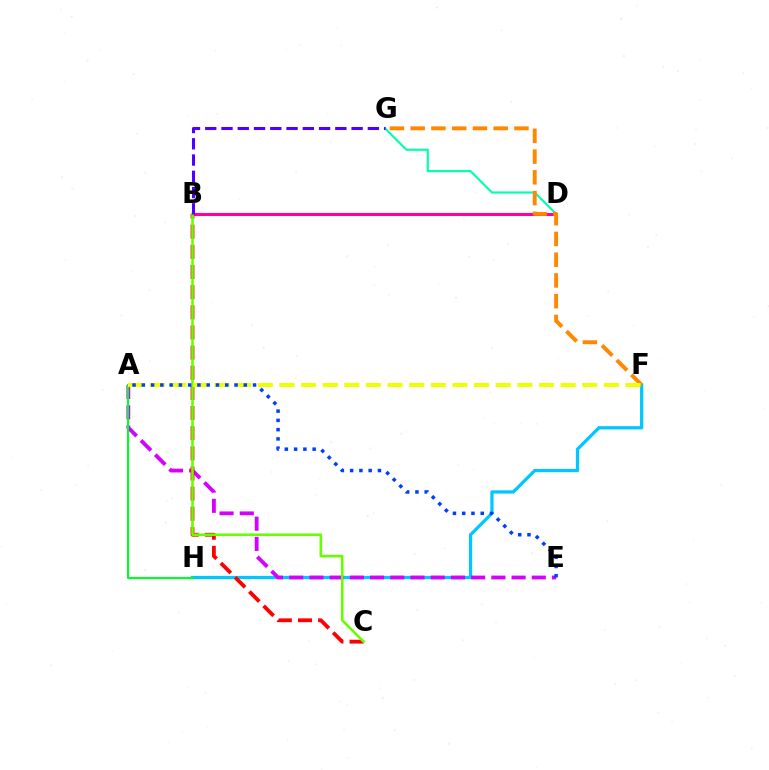{('F', 'H'): [{'color': '#00c7ff', 'line_style': 'solid', 'thickness': 2.33}], ('B', 'D'): [{'color': '#ff00a0', 'line_style': 'solid', 'thickness': 2.21}], ('A', 'E'): [{'color': '#d600ff', 'line_style': 'dashed', 'thickness': 2.75}, {'color': '#003fff', 'line_style': 'dotted', 'thickness': 2.52}], ('B', 'C'): [{'color': '#ff0000', 'line_style': 'dashed', 'thickness': 2.74}, {'color': '#66ff00', 'line_style': 'solid', 'thickness': 1.86}], ('D', 'G'): [{'color': '#00ffaf', 'line_style': 'solid', 'thickness': 1.54}], ('F', 'G'): [{'color': '#ff8800', 'line_style': 'dashed', 'thickness': 2.82}], ('A', 'H'): [{'color': '#00ff27', 'line_style': 'solid', 'thickness': 1.51}], ('B', 'G'): [{'color': '#4f00ff', 'line_style': 'dashed', 'thickness': 2.21}], ('A', 'F'): [{'color': '#eeff00', 'line_style': 'dashed', 'thickness': 2.94}]}